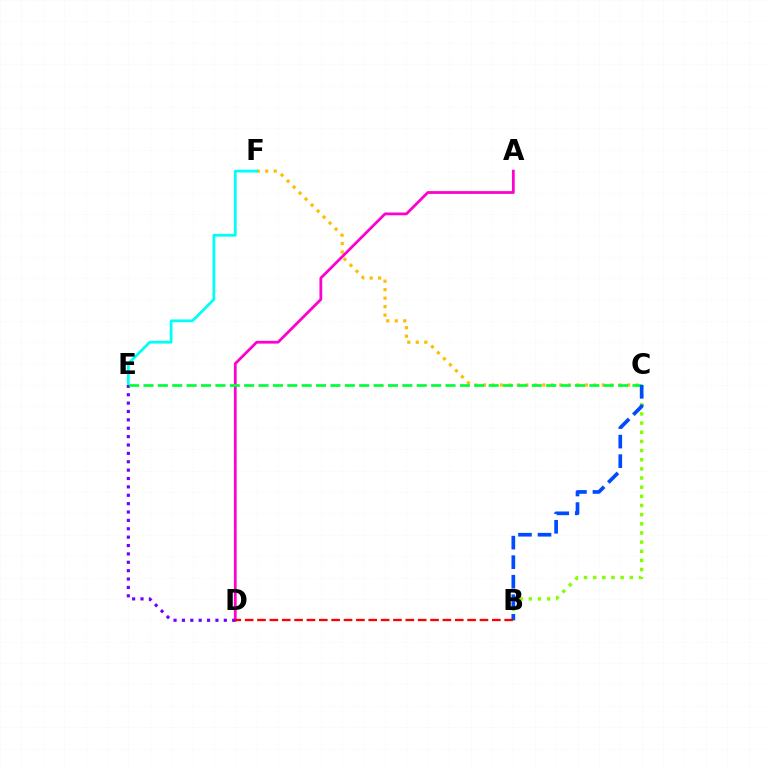{('C', 'F'): [{'color': '#ffbd00', 'line_style': 'dotted', 'thickness': 2.31}], ('E', 'F'): [{'color': '#00fff6', 'line_style': 'solid', 'thickness': 2.0}], ('A', 'D'): [{'color': '#ff00cf', 'line_style': 'solid', 'thickness': 2.0}], ('D', 'E'): [{'color': '#7200ff', 'line_style': 'dotted', 'thickness': 2.28}], ('B', 'C'): [{'color': '#84ff00', 'line_style': 'dotted', 'thickness': 2.49}, {'color': '#004bff', 'line_style': 'dashed', 'thickness': 2.66}], ('C', 'E'): [{'color': '#00ff39', 'line_style': 'dashed', 'thickness': 1.95}], ('B', 'D'): [{'color': '#ff0000', 'line_style': 'dashed', 'thickness': 1.68}]}